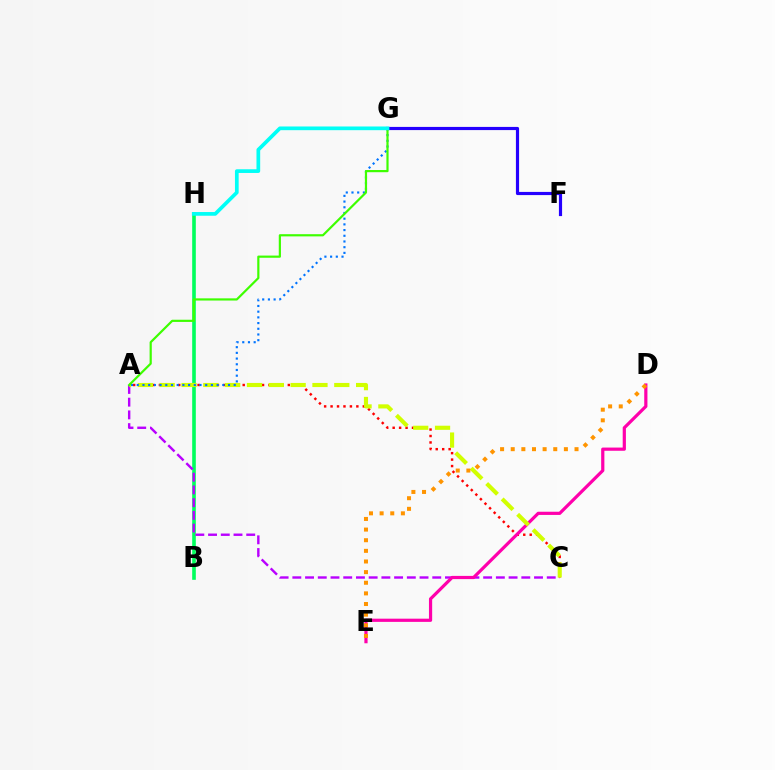{('B', 'H'): [{'color': '#00ff5c', 'line_style': 'solid', 'thickness': 2.61}], ('A', 'C'): [{'color': '#b900ff', 'line_style': 'dashed', 'thickness': 1.73}, {'color': '#ff0000', 'line_style': 'dotted', 'thickness': 1.75}, {'color': '#d1ff00', 'line_style': 'dashed', 'thickness': 2.96}], ('F', 'G'): [{'color': '#2500ff', 'line_style': 'solid', 'thickness': 2.28}], ('D', 'E'): [{'color': '#ff00ac', 'line_style': 'solid', 'thickness': 2.3}, {'color': '#ff9400', 'line_style': 'dotted', 'thickness': 2.89}], ('A', 'G'): [{'color': '#0074ff', 'line_style': 'dotted', 'thickness': 1.55}, {'color': '#3dff00', 'line_style': 'solid', 'thickness': 1.58}], ('G', 'H'): [{'color': '#00fff6', 'line_style': 'solid', 'thickness': 2.66}]}